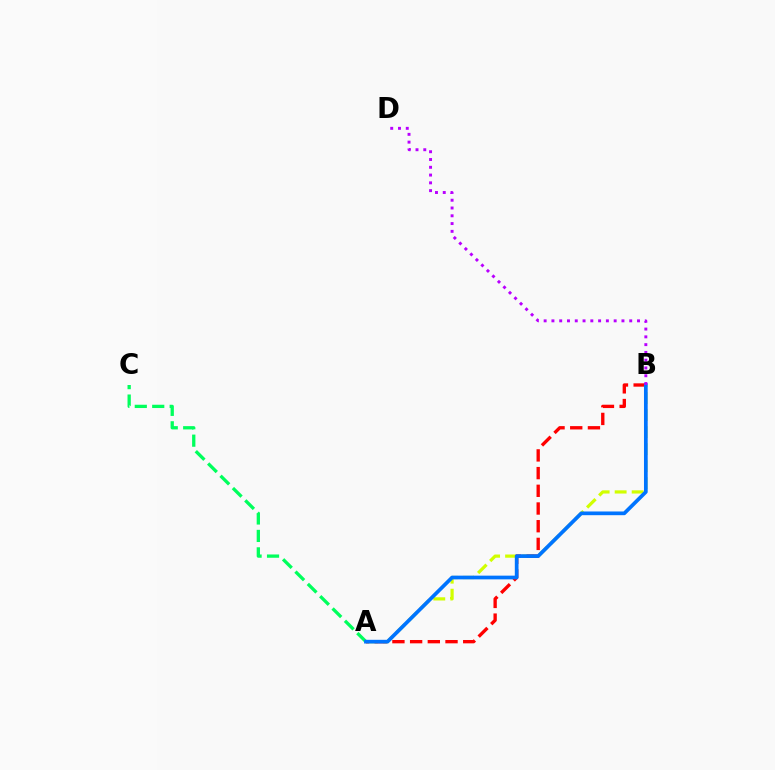{('A', 'B'): [{'color': '#d1ff00', 'line_style': 'dashed', 'thickness': 2.31}, {'color': '#ff0000', 'line_style': 'dashed', 'thickness': 2.4}, {'color': '#0074ff', 'line_style': 'solid', 'thickness': 2.67}], ('A', 'C'): [{'color': '#00ff5c', 'line_style': 'dashed', 'thickness': 2.37}], ('B', 'D'): [{'color': '#b900ff', 'line_style': 'dotted', 'thickness': 2.11}]}